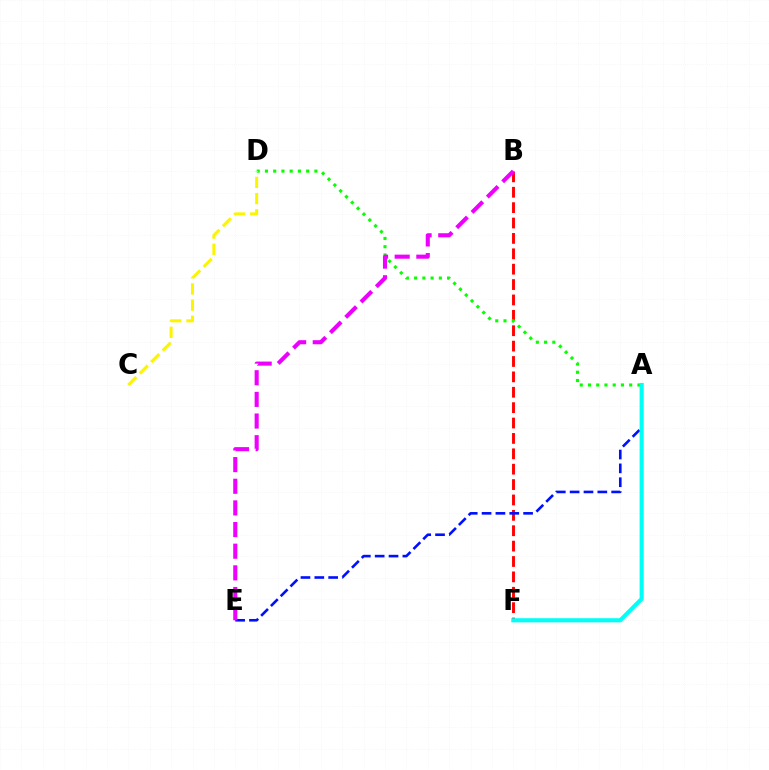{('B', 'F'): [{'color': '#ff0000', 'line_style': 'dashed', 'thickness': 2.09}], ('A', 'D'): [{'color': '#08ff00', 'line_style': 'dotted', 'thickness': 2.24}], ('A', 'E'): [{'color': '#0010ff', 'line_style': 'dashed', 'thickness': 1.88}], ('B', 'E'): [{'color': '#ee00ff', 'line_style': 'dashed', 'thickness': 2.94}], ('A', 'F'): [{'color': '#00fff6', 'line_style': 'solid', 'thickness': 2.97}], ('C', 'D'): [{'color': '#fcf500', 'line_style': 'dashed', 'thickness': 2.2}]}